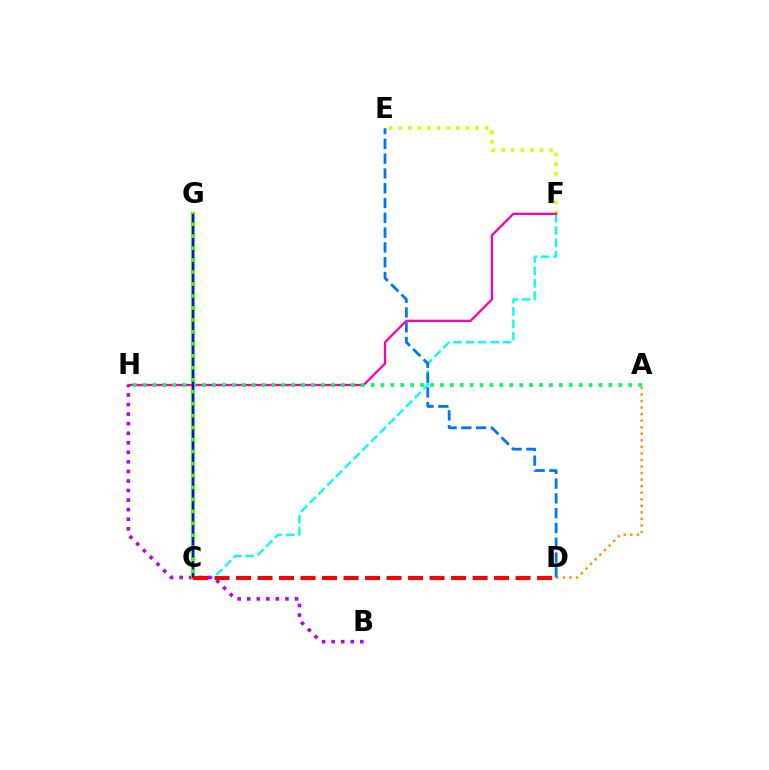{('C', 'F'): [{'color': '#00fff6', 'line_style': 'dashed', 'thickness': 1.68}], ('E', 'F'): [{'color': '#d1ff00', 'line_style': 'dotted', 'thickness': 2.61}], ('B', 'H'): [{'color': '#b900ff', 'line_style': 'dotted', 'thickness': 2.6}], ('C', 'G'): [{'color': '#3dff00', 'line_style': 'solid', 'thickness': 2.82}, {'color': '#2500ff', 'line_style': 'dashed', 'thickness': 1.63}], ('A', 'D'): [{'color': '#ff9400', 'line_style': 'dotted', 'thickness': 1.78}], ('D', 'E'): [{'color': '#0074ff', 'line_style': 'dashed', 'thickness': 2.01}], ('F', 'H'): [{'color': '#ff00ac', 'line_style': 'solid', 'thickness': 1.64}], ('A', 'H'): [{'color': '#00ff5c', 'line_style': 'dotted', 'thickness': 2.69}], ('C', 'D'): [{'color': '#ff0000', 'line_style': 'dashed', 'thickness': 2.92}]}